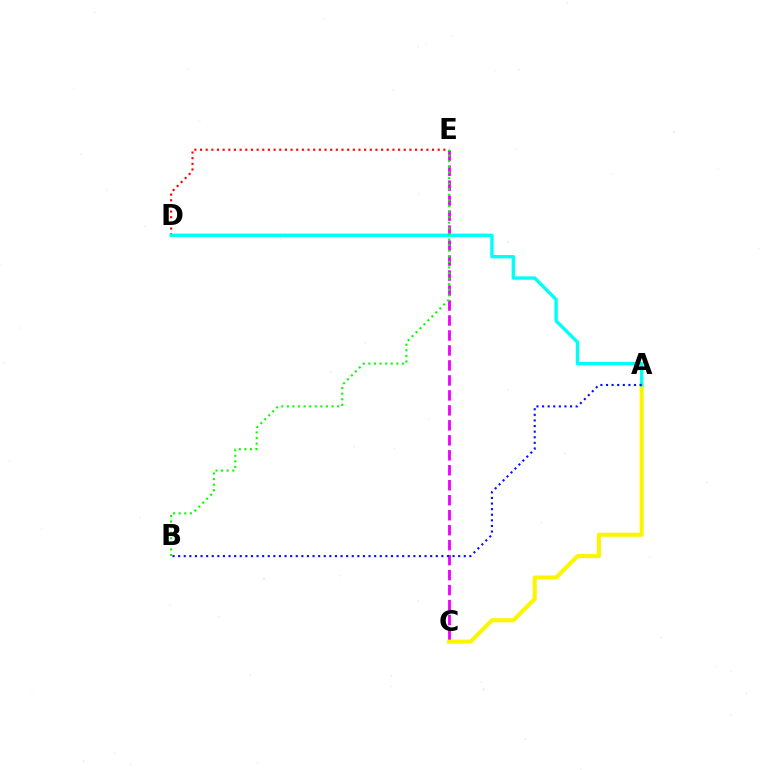{('C', 'E'): [{'color': '#ee00ff', 'line_style': 'dashed', 'thickness': 2.03}], ('D', 'E'): [{'color': '#ff0000', 'line_style': 'dotted', 'thickness': 1.54}], ('A', 'C'): [{'color': '#fcf500', 'line_style': 'solid', 'thickness': 2.95}], ('A', 'D'): [{'color': '#00fff6', 'line_style': 'solid', 'thickness': 2.44}], ('A', 'B'): [{'color': '#0010ff', 'line_style': 'dotted', 'thickness': 1.52}], ('B', 'E'): [{'color': '#08ff00', 'line_style': 'dotted', 'thickness': 1.52}]}